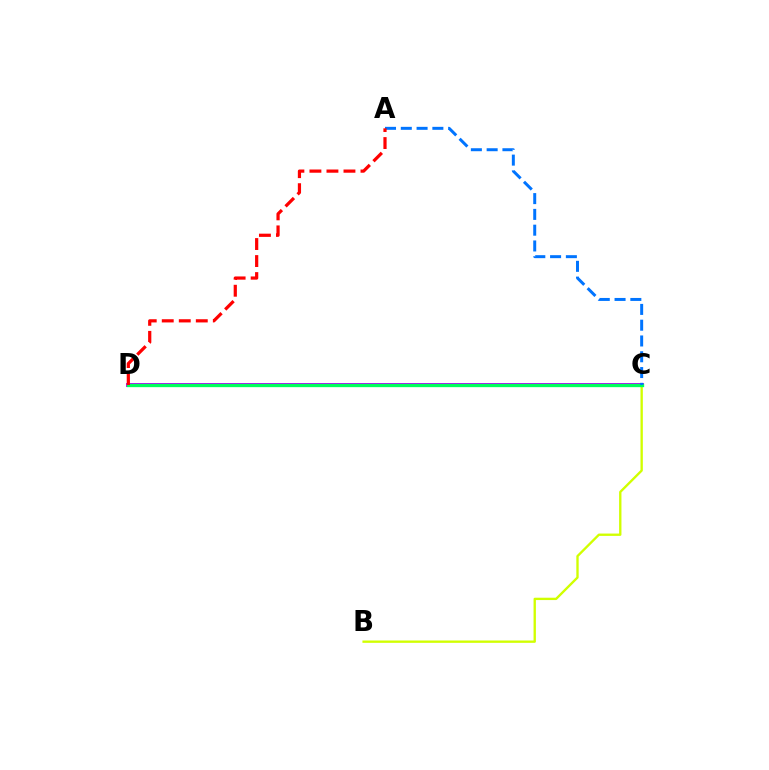{('B', 'C'): [{'color': '#d1ff00', 'line_style': 'solid', 'thickness': 1.69}], ('C', 'D'): [{'color': '#b900ff', 'line_style': 'solid', 'thickness': 2.85}, {'color': '#00ff5c', 'line_style': 'solid', 'thickness': 2.39}], ('A', 'C'): [{'color': '#0074ff', 'line_style': 'dashed', 'thickness': 2.14}], ('A', 'D'): [{'color': '#ff0000', 'line_style': 'dashed', 'thickness': 2.31}]}